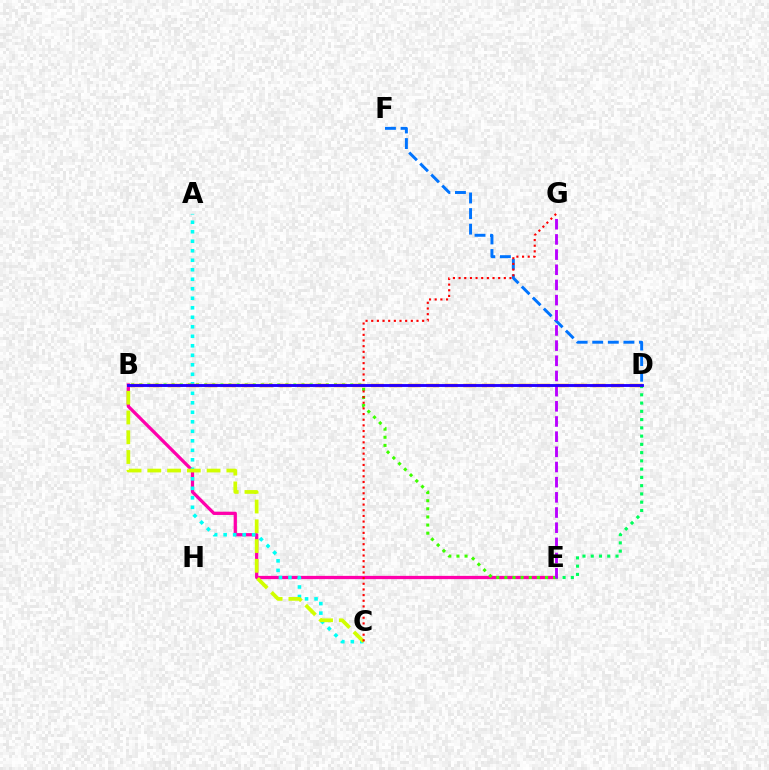{('B', 'E'): [{'color': '#ff00ac', 'line_style': 'solid', 'thickness': 2.34}, {'color': '#3dff00', 'line_style': 'dotted', 'thickness': 2.2}], ('A', 'C'): [{'color': '#00fff6', 'line_style': 'dotted', 'thickness': 2.58}], ('D', 'F'): [{'color': '#0074ff', 'line_style': 'dashed', 'thickness': 2.12}], ('B', 'D'): [{'color': '#ff9400', 'line_style': 'dashed', 'thickness': 2.51}, {'color': '#2500ff', 'line_style': 'solid', 'thickness': 2.07}], ('D', 'E'): [{'color': '#00ff5c', 'line_style': 'dotted', 'thickness': 2.24}], ('B', 'C'): [{'color': '#d1ff00', 'line_style': 'dashed', 'thickness': 2.68}], ('C', 'G'): [{'color': '#ff0000', 'line_style': 'dotted', 'thickness': 1.54}], ('E', 'G'): [{'color': '#b900ff', 'line_style': 'dashed', 'thickness': 2.06}]}